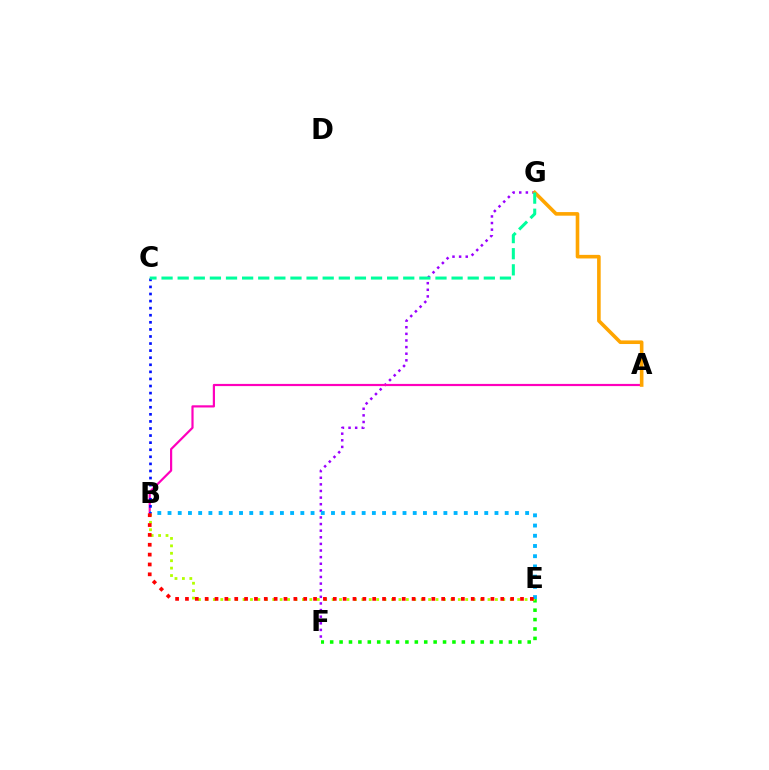{('F', 'G'): [{'color': '#9b00ff', 'line_style': 'dotted', 'thickness': 1.8}], ('E', 'F'): [{'color': '#08ff00', 'line_style': 'dotted', 'thickness': 2.56}], ('B', 'E'): [{'color': '#b3ff00', 'line_style': 'dotted', 'thickness': 2.02}, {'color': '#00b5ff', 'line_style': 'dotted', 'thickness': 2.78}, {'color': '#ff0000', 'line_style': 'dotted', 'thickness': 2.68}], ('A', 'B'): [{'color': '#ff00bd', 'line_style': 'solid', 'thickness': 1.58}], ('A', 'G'): [{'color': '#ffa500', 'line_style': 'solid', 'thickness': 2.59}], ('B', 'C'): [{'color': '#0010ff', 'line_style': 'dotted', 'thickness': 1.92}], ('C', 'G'): [{'color': '#00ff9d', 'line_style': 'dashed', 'thickness': 2.19}]}